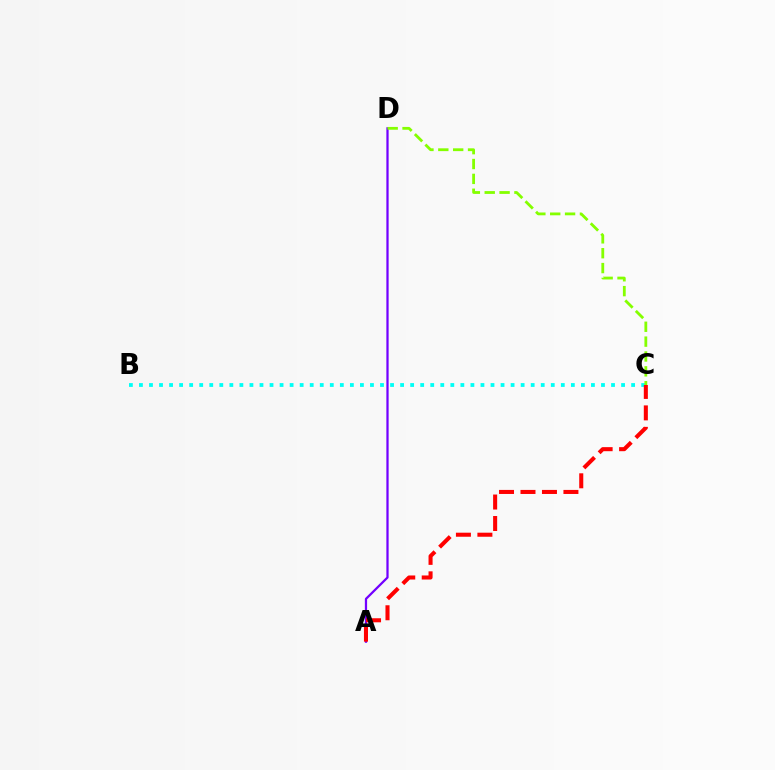{('A', 'D'): [{'color': '#7200ff', 'line_style': 'solid', 'thickness': 1.62}], ('B', 'C'): [{'color': '#00fff6', 'line_style': 'dotted', 'thickness': 2.73}], ('C', 'D'): [{'color': '#84ff00', 'line_style': 'dashed', 'thickness': 2.02}], ('A', 'C'): [{'color': '#ff0000', 'line_style': 'dashed', 'thickness': 2.92}]}